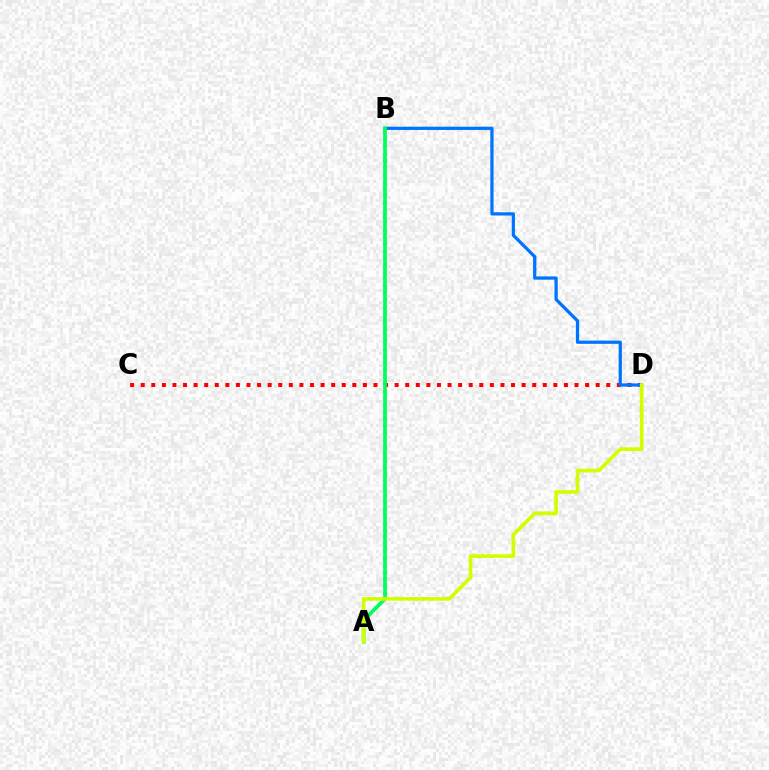{('A', 'B'): [{'color': '#b900ff', 'line_style': 'dotted', 'thickness': 1.9}, {'color': '#00ff5c', 'line_style': 'solid', 'thickness': 2.67}], ('C', 'D'): [{'color': '#ff0000', 'line_style': 'dotted', 'thickness': 2.87}], ('B', 'D'): [{'color': '#0074ff', 'line_style': 'solid', 'thickness': 2.34}], ('A', 'D'): [{'color': '#d1ff00', 'line_style': 'solid', 'thickness': 2.64}]}